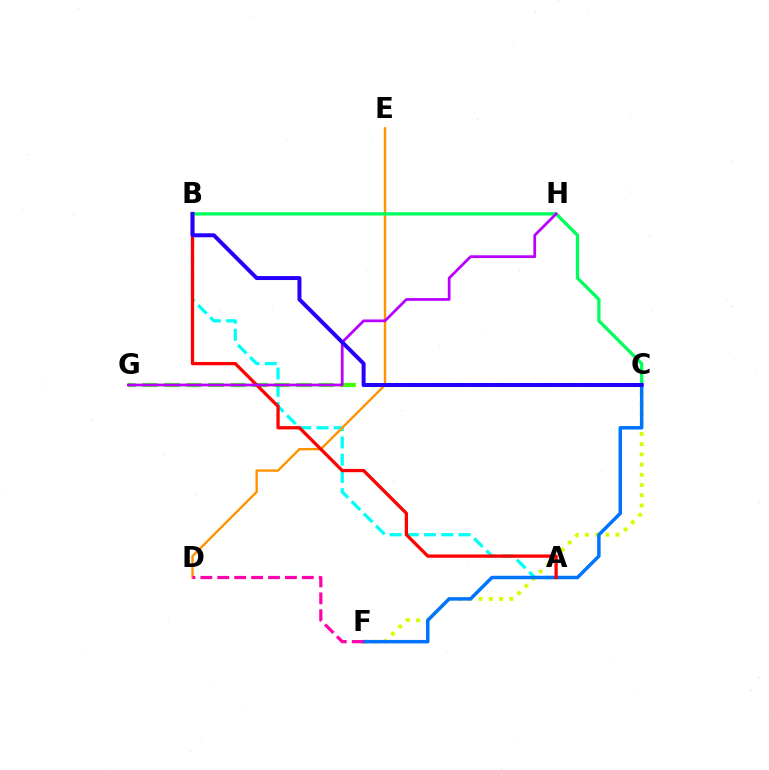{('A', 'B'): [{'color': '#00fff6', 'line_style': 'dashed', 'thickness': 2.34}, {'color': '#ff0000', 'line_style': 'solid', 'thickness': 2.36}], ('D', 'E'): [{'color': '#ff9400', 'line_style': 'solid', 'thickness': 1.72}], ('C', 'F'): [{'color': '#d1ff00', 'line_style': 'dotted', 'thickness': 2.78}, {'color': '#0074ff', 'line_style': 'solid', 'thickness': 2.51}], ('C', 'G'): [{'color': '#3dff00', 'line_style': 'dashed', 'thickness': 2.99}], ('B', 'C'): [{'color': '#00ff5c', 'line_style': 'solid', 'thickness': 2.36}, {'color': '#2500ff', 'line_style': 'solid', 'thickness': 2.86}], ('G', 'H'): [{'color': '#b900ff', 'line_style': 'solid', 'thickness': 1.98}], ('D', 'F'): [{'color': '#ff00ac', 'line_style': 'dashed', 'thickness': 2.3}]}